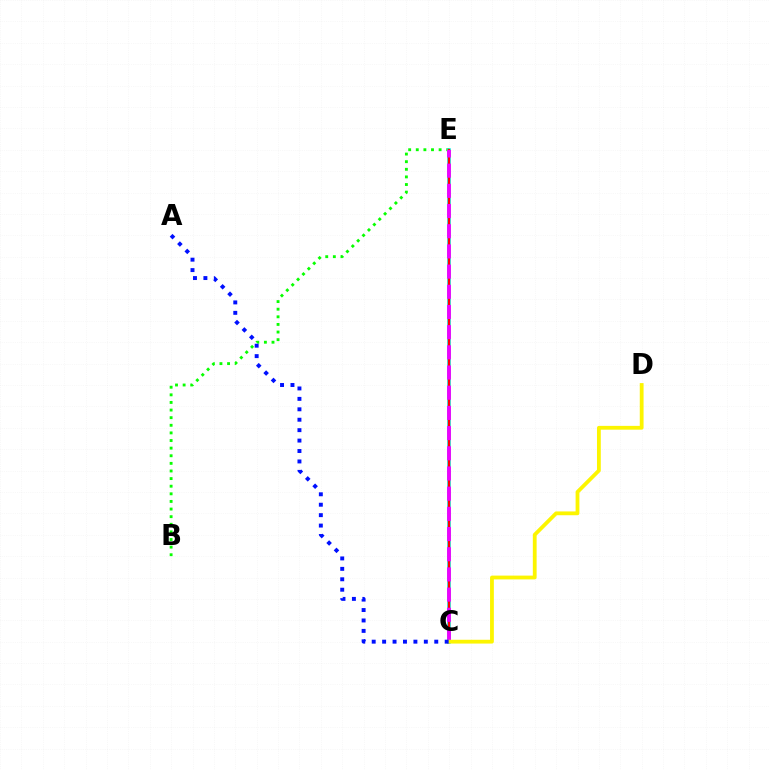{('B', 'E'): [{'color': '#08ff00', 'line_style': 'dotted', 'thickness': 2.07}], ('C', 'E'): [{'color': '#00fff6', 'line_style': 'solid', 'thickness': 2.57}, {'color': '#ff0000', 'line_style': 'solid', 'thickness': 1.71}, {'color': '#ee00ff', 'line_style': 'dashed', 'thickness': 2.74}], ('C', 'D'): [{'color': '#fcf500', 'line_style': 'solid', 'thickness': 2.73}], ('A', 'C'): [{'color': '#0010ff', 'line_style': 'dotted', 'thickness': 2.83}]}